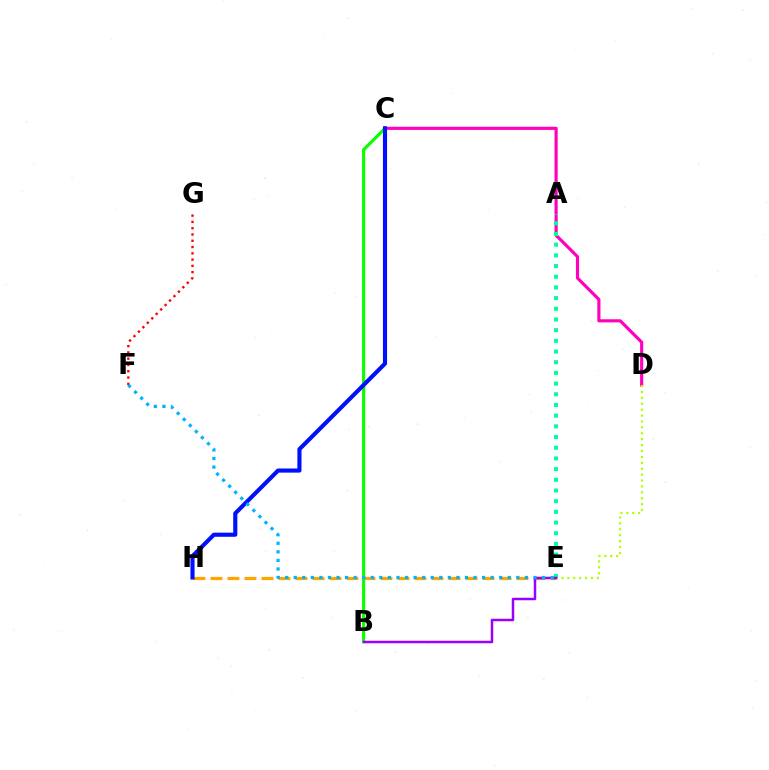{('C', 'D'): [{'color': '#ff00bd', 'line_style': 'solid', 'thickness': 2.27}], ('E', 'H'): [{'color': '#ffa500', 'line_style': 'dashed', 'thickness': 2.31}], ('D', 'E'): [{'color': '#b3ff00', 'line_style': 'dotted', 'thickness': 1.6}], ('A', 'E'): [{'color': '#00ff9d', 'line_style': 'dotted', 'thickness': 2.9}], ('B', 'C'): [{'color': '#08ff00', 'line_style': 'solid', 'thickness': 2.25}], ('F', 'G'): [{'color': '#ff0000', 'line_style': 'dotted', 'thickness': 1.71}], ('C', 'H'): [{'color': '#0010ff', 'line_style': 'solid', 'thickness': 2.97}], ('B', 'E'): [{'color': '#9b00ff', 'line_style': 'solid', 'thickness': 1.8}], ('E', 'F'): [{'color': '#00b5ff', 'line_style': 'dotted', 'thickness': 2.33}]}